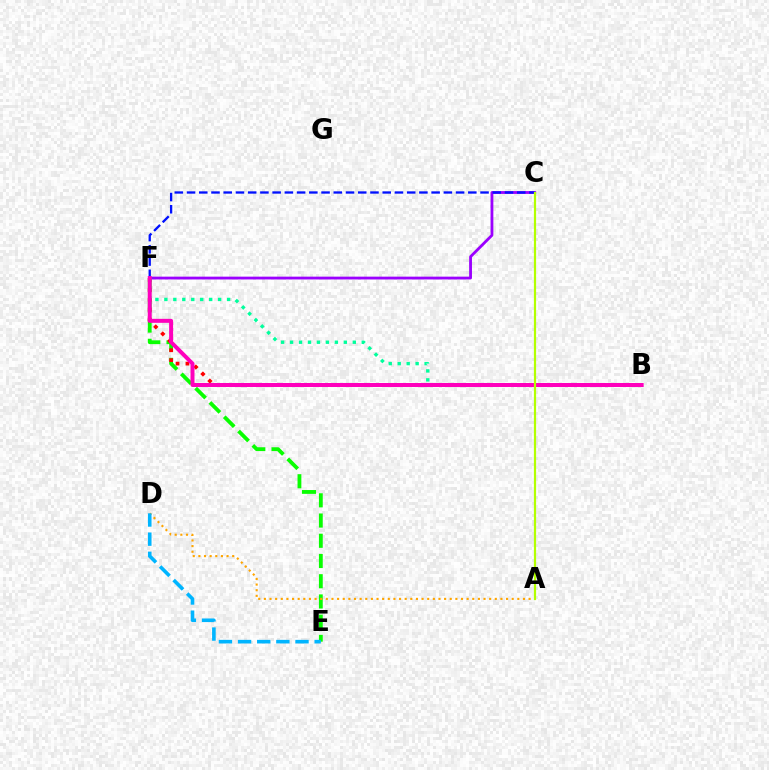{('E', 'F'): [{'color': '#08ff00', 'line_style': 'dashed', 'thickness': 2.75}], ('B', 'F'): [{'color': '#ff0000', 'line_style': 'dotted', 'thickness': 2.69}, {'color': '#00ff9d', 'line_style': 'dotted', 'thickness': 2.44}, {'color': '#ff00bd', 'line_style': 'solid', 'thickness': 2.87}], ('C', 'F'): [{'color': '#9b00ff', 'line_style': 'solid', 'thickness': 2.02}, {'color': '#0010ff', 'line_style': 'dashed', 'thickness': 1.66}], ('A', 'D'): [{'color': '#ffa500', 'line_style': 'dotted', 'thickness': 1.53}], ('D', 'E'): [{'color': '#00b5ff', 'line_style': 'dashed', 'thickness': 2.6}], ('A', 'C'): [{'color': '#b3ff00', 'line_style': 'solid', 'thickness': 1.59}]}